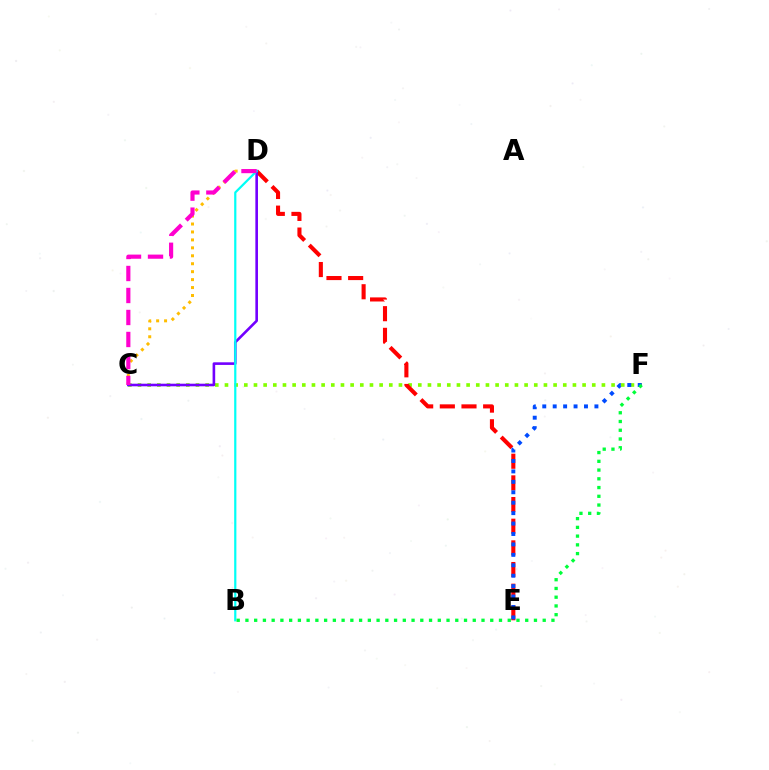{('C', 'F'): [{'color': '#84ff00', 'line_style': 'dotted', 'thickness': 2.63}], ('D', 'E'): [{'color': '#ff0000', 'line_style': 'dashed', 'thickness': 2.94}], ('C', 'D'): [{'color': '#7200ff', 'line_style': 'solid', 'thickness': 1.88}, {'color': '#ffbd00', 'line_style': 'dotted', 'thickness': 2.16}, {'color': '#ff00cf', 'line_style': 'dashed', 'thickness': 2.99}], ('E', 'F'): [{'color': '#004bff', 'line_style': 'dotted', 'thickness': 2.83}], ('B', 'D'): [{'color': '#00fff6', 'line_style': 'solid', 'thickness': 1.59}], ('B', 'F'): [{'color': '#00ff39', 'line_style': 'dotted', 'thickness': 2.38}]}